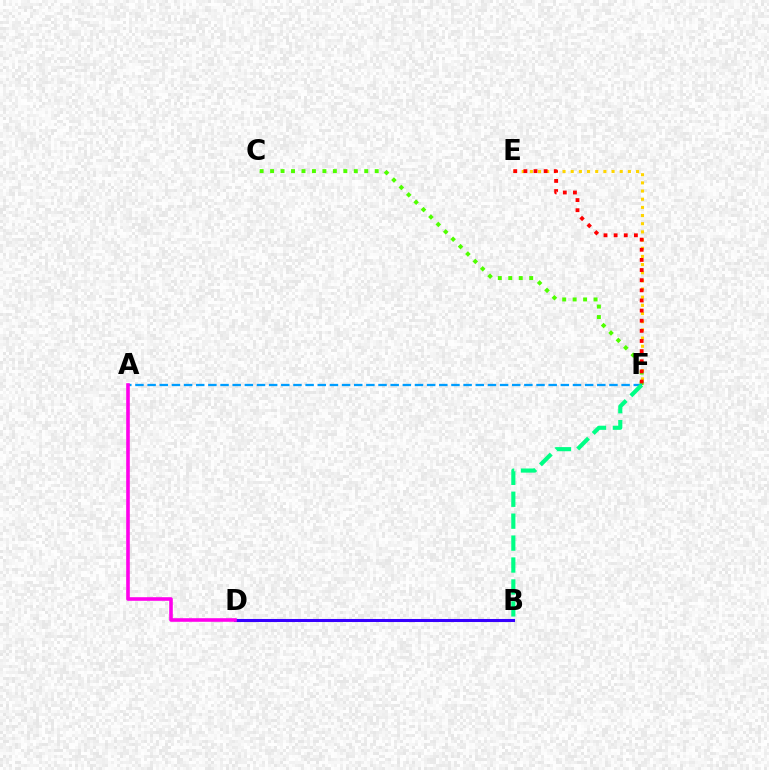{('E', 'F'): [{'color': '#ffd500', 'line_style': 'dotted', 'thickness': 2.22}, {'color': '#ff0000', 'line_style': 'dotted', 'thickness': 2.75}], ('C', 'F'): [{'color': '#4fff00', 'line_style': 'dotted', 'thickness': 2.84}], ('A', 'F'): [{'color': '#009eff', 'line_style': 'dashed', 'thickness': 1.65}], ('B', 'F'): [{'color': '#00ff86', 'line_style': 'dashed', 'thickness': 2.98}], ('B', 'D'): [{'color': '#3700ff', 'line_style': 'solid', 'thickness': 2.2}], ('A', 'D'): [{'color': '#ff00ed', 'line_style': 'solid', 'thickness': 2.59}]}